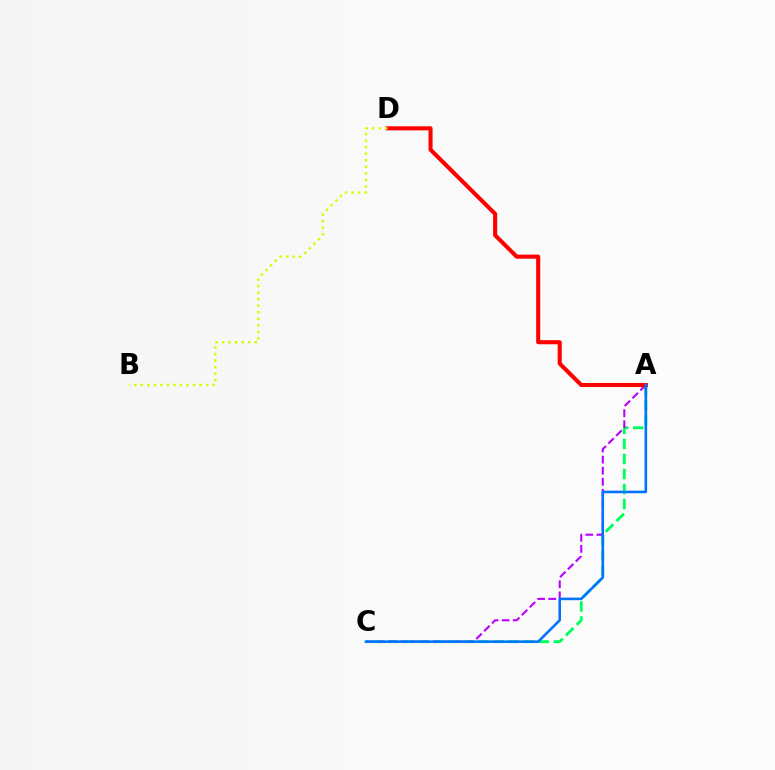{('A', 'C'): [{'color': '#00ff5c', 'line_style': 'dashed', 'thickness': 2.04}, {'color': '#b900ff', 'line_style': 'dashed', 'thickness': 1.51}, {'color': '#0074ff', 'line_style': 'solid', 'thickness': 1.86}], ('A', 'D'): [{'color': '#ff0000', 'line_style': 'solid', 'thickness': 2.93}], ('B', 'D'): [{'color': '#d1ff00', 'line_style': 'dotted', 'thickness': 1.77}]}